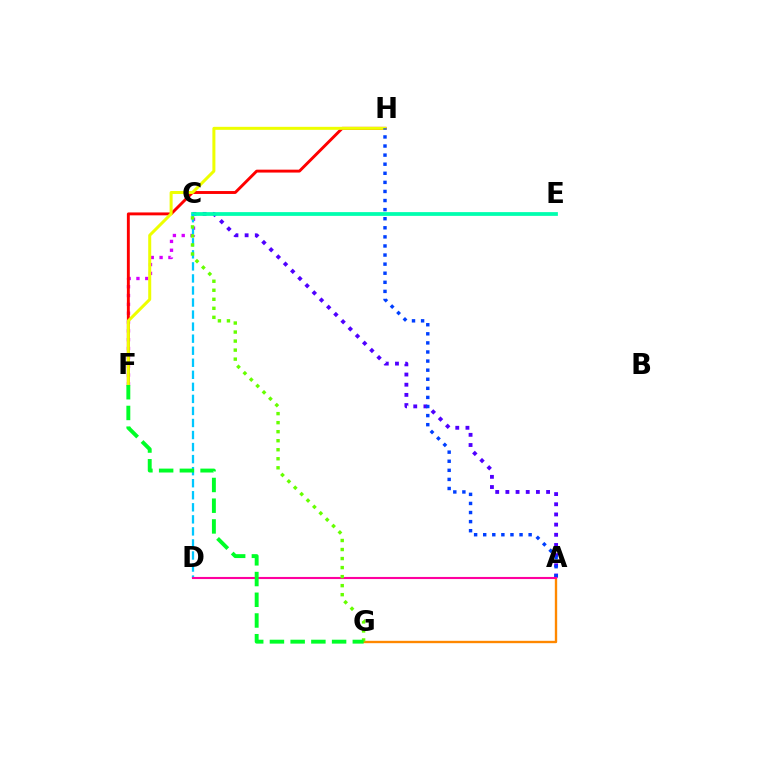{('C', 'F'): [{'color': '#d600ff', 'line_style': 'dotted', 'thickness': 2.4}], ('F', 'H'): [{'color': '#ff0000', 'line_style': 'solid', 'thickness': 2.09}, {'color': '#eeff00', 'line_style': 'solid', 'thickness': 2.17}], ('A', 'G'): [{'color': '#ff8800', 'line_style': 'solid', 'thickness': 1.71}], ('A', 'C'): [{'color': '#4f00ff', 'line_style': 'dotted', 'thickness': 2.76}], ('C', 'E'): [{'color': '#00ffaf', 'line_style': 'solid', 'thickness': 2.71}], ('A', 'H'): [{'color': '#003fff', 'line_style': 'dotted', 'thickness': 2.47}], ('C', 'D'): [{'color': '#00c7ff', 'line_style': 'dashed', 'thickness': 1.64}], ('A', 'D'): [{'color': '#ff00a0', 'line_style': 'solid', 'thickness': 1.52}], ('C', 'G'): [{'color': '#66ff00', 'line_style': 'dotted', 'thickness': 2.45}], ('F', 'G'): [{'color': '#00ff27', 'line_style': 'dashed', 'thickness': 2.81}]}